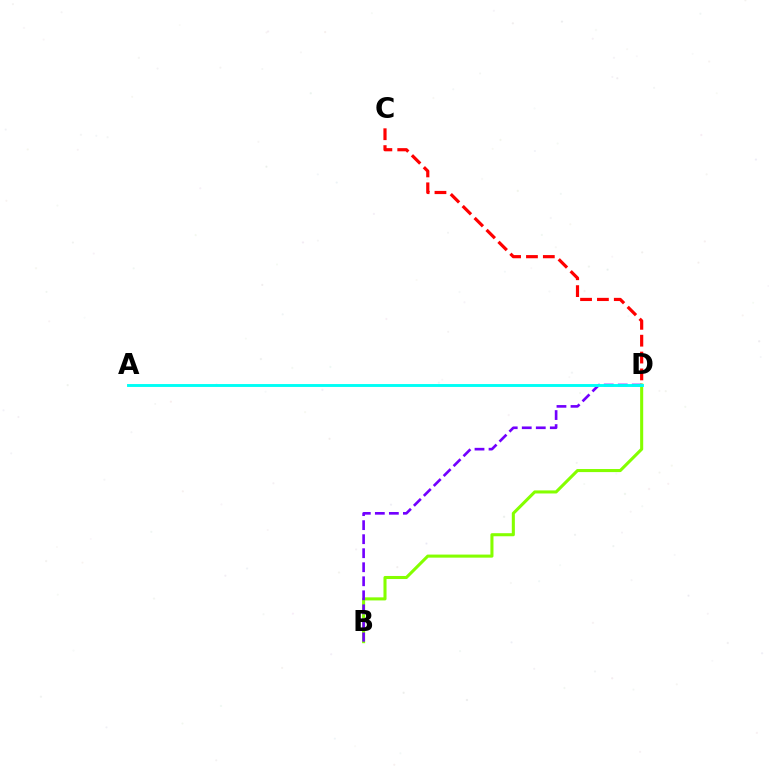{('C', 'D'): [{'color': '#ff0000', 'line_style': 'dashed', 'thickness': 2.29}], ('B', 'D'): [{'color': '#84ff00', 'line_style': 'solid', 'thickness': 2.21}, {'color': '#7200ff', 'line_style': 'dashed', 'thickness': 1.91}], ('A', 'D'): [{'color': '#00fff6', 'line_style': 'solid', 'thickness': 2.09}]}